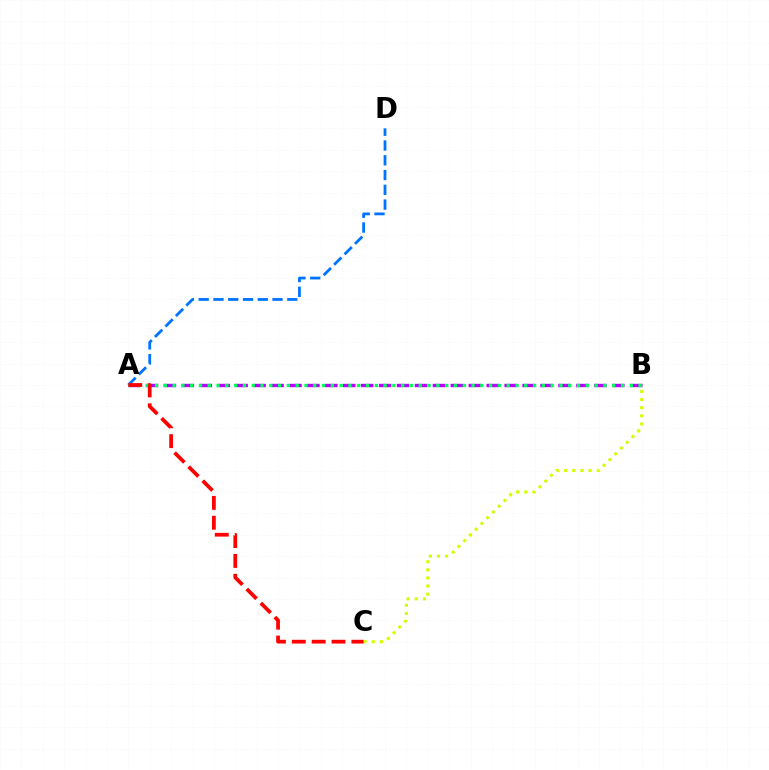{('A', 'B'): [{'color': '#b900ff', 'line_style': 'dashed', 'thickness': 2.44}, {'color': '#00ff5c', 'line_style': 'dotted', 'thickness': 2.39}], ('B', 'C'): [{'color': '#d1ff00', 'line_style': 'dotted', 'thickness': 2.21}], ('A', 'D'): [{'color': '#0074ff', 'line_style': 'dashed', 'thickness': 2.01}], ('A', 'C'): [{'color': '#ff0000', 'line_style': 'dashed', 'thickness': 2.7}]}